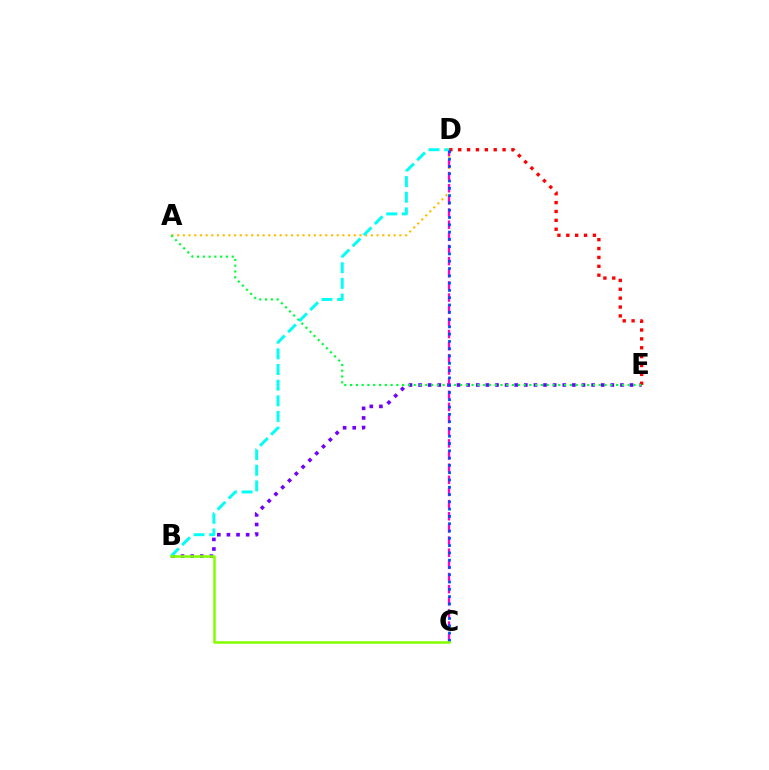{('A', 'D'): [{'color': '#ffbd00', 'line_style': 'dotted', 'thickness': 1.55}], ('B', 'E'): [{'color': '#7200ff', 'line_style': 'dotted', 'thickness': 2.61}], ('D', 'E'): [{'color': '#ff0000', 'line_style': 'dotted', 'thickness': 2.41}], ('A', 'E'): [{'color': '#00ff39', 'line_style': 'dotted', 'thickness': 1.57}], ('C', 'D'): [{'color': '#ff00cf', 'line_style': 'dashed', 'thickness': 1.65}, {'color': '#004bff', 'line_style': 'dotted', 'thickness': 1.98}], ('B', 'D'): [{'color': '#00fff6', 'line_style': 'dashed', 'thickness': 2.13}], ('B', 'C'): [{'color': '#84ff00', 'line_style': 'solid', 'thickness': 1.84}]}